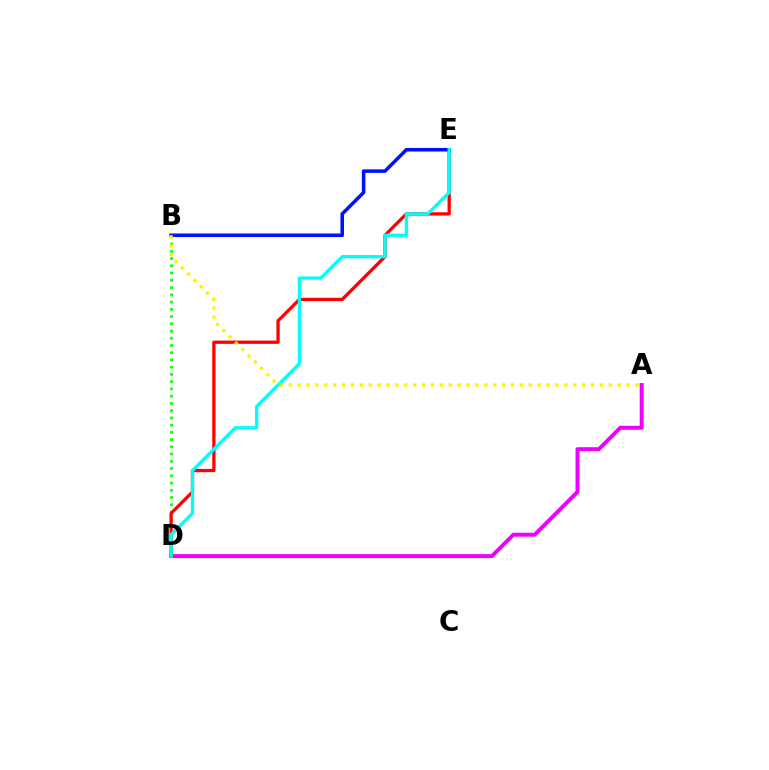{('A', 'D'): [{'color': '#ee00ff', 'line_style': 'solid', 'thickness': 2.85}], ('B', 'D'): [{'color': '#08ff00', 'line_style': 'dotted', 'thickness': 1.97}], ('D', 'E'): [{'color': '#ff0000', 'line_style': 'solid', 'thickness': 2.36}, {'color': '#00fff6', 'line_style': 'solid', 'thickness': 2.38}], ('B', 'E'): [{'color': '#0010ff', 'line_style': 'solid', 'thickness': 2.56}], ('A', 'B'): [{'color': '#fcf500', 'line_style': 'dotted', 'thickness': 2.42}]}